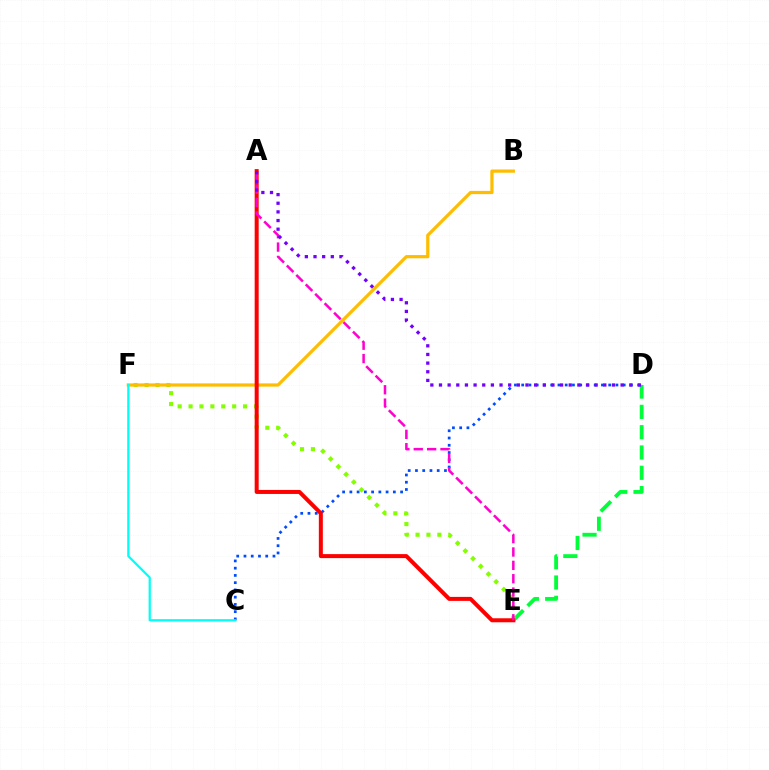{('C', 'D'): [{'color': '#004bff', 'line_style': 'dotted', 'thickness': 1.97}], ('D', 'E'): [{'color': '#00ff39', 'line_style': 'dashed', 'thickness': 2.76}], ('E', 'F'): [{'color': '#84ff00', 'line_style': 'dotted', 'thickness': 2.96}], ('B', 'F'): [{'color': '#ffbd00', 'line_style': 'solid', 'thickness': 2.32}], ('A', 'E'): [{'color': '#ff0000', 'line_style': 'solid', 'thickness': 2.88}, {'color': '#ff00cf', 'line_style': 'dashed', 'thickness': 1.81}], ('C', 'F'): [{'color': '#00fff6', 'line_style': 'solid', 'thickness': 1.61}], ('A', 'D'): [{'color': '#7200ff', 'line_style': 'dotted', 'thickness': 2.35}]}